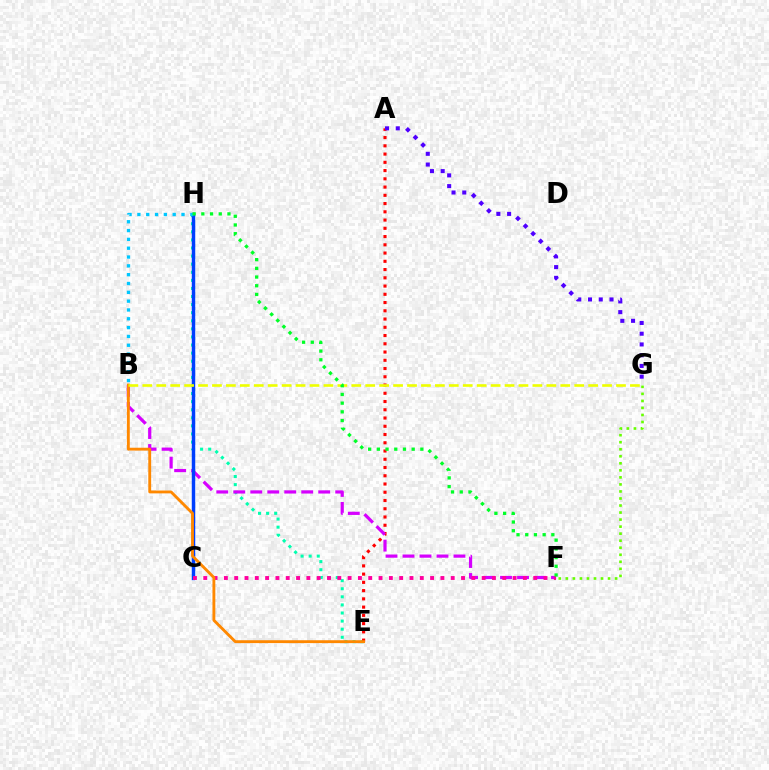{('E', 'H'): [{'color': '#00ffaf', 'line_style': 'dotted', 'thickness': 2.2}], ('A', 'E'): [{'color': '#ff0000', 'line_style': 'dotted', 'thickness': 2.24}], ('A', 'G'): [{'color': '#4f00ff', 'line_style': 'dotted', 'thickness': 2.92}], ('B', 'F'): [{'color': '#d600ff', 'line_style': 'dashed', 'thickness': 2.31}], ('C', 'H'): [{'color': '#003fff', 'line_style': 'solid', 'thickness': 2.48}], ('C', 'F'): [{'color': '#ff00a0', 'line_style': 'dotted', 'thickness': 2.8}], ('B', 'E'): [{'color': '#ff8800', 'line_style': 'solid', 'thickness': 2.06}], ('B', 'G'): [{'color': '#eeff00', 'line_style': 'dashed', 'thickness': 1.89}], ('B', 'H'): [{'color': '#00c7ff', 'line_style': 'dotted', 'thickness': 2.4}], ('F', 'G'): [{'color': '#66ff00', 'line_style': 'dotted', 'thickness': 1.91}], ('F', 'H'): [{'color': '#00ff27', 'line_style': 'dotted', 'thickness': 2.36}]}